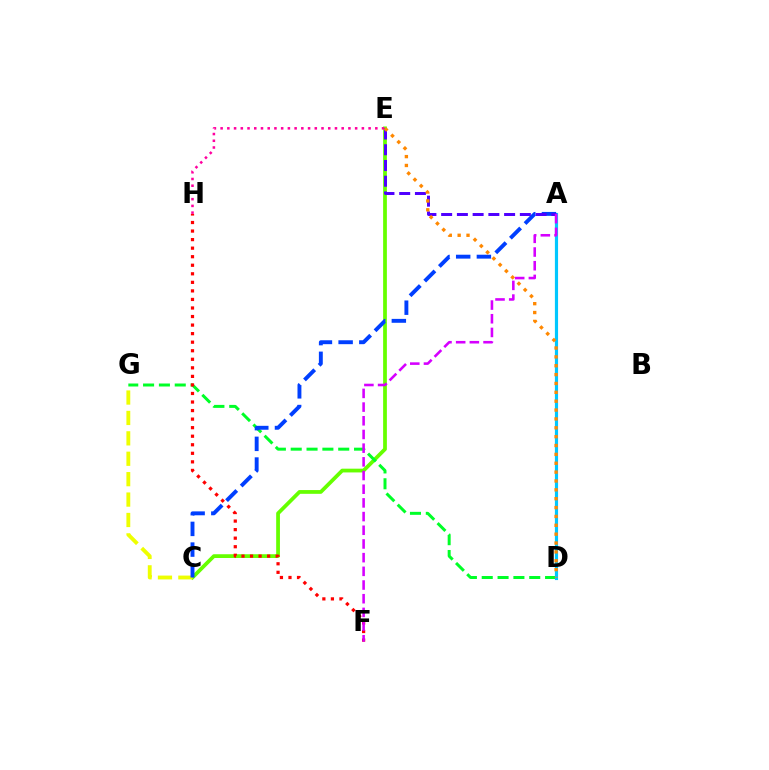{('C', 'E'): [{'color': '#66ff00', 'line_style': 'solid', 'thickness': 2.7}], ('C', 'G'): [{'color': '#eeff00', 'line_style': 'dashed', 'thickness': 2.77}], ('A', 'D'): [{'color': '#00ffaf', 'line_style': 'solid', 'thickness': 1.5}, {'color': '#00c7ff', 'line_style': 'solid', 'thickness': 2.25}], ('D', 'G'): [{'color': '#00ff27', 'line_style': 'dashed', 'thickness': 2.15}], ('F', 'H'): [{'color': '#ff0000', 'line_style': 'dotted', 'thickness': 2.32}], ('A', 'C'): [{'color': '#003fff', 'line_style': 'dashed', 'thickness': 2.81}], ('A', 'E'): [{'color': '#4f00ff', 'line_style': 'dashed', 'thickness': 2.14}], ('D', 'E'): [{'color': '#ff8800', 'line_style': 'dotted', 'thickness': 2.41}], ('A', 'F'): [{'color': '#d600ff', 'line_style': 'dashed', 'thickness': 1.86}], ('E', 'H'): [{'color': '#ff00a0', 'line_style': 'dotted', 'thickness': 1.83}]}